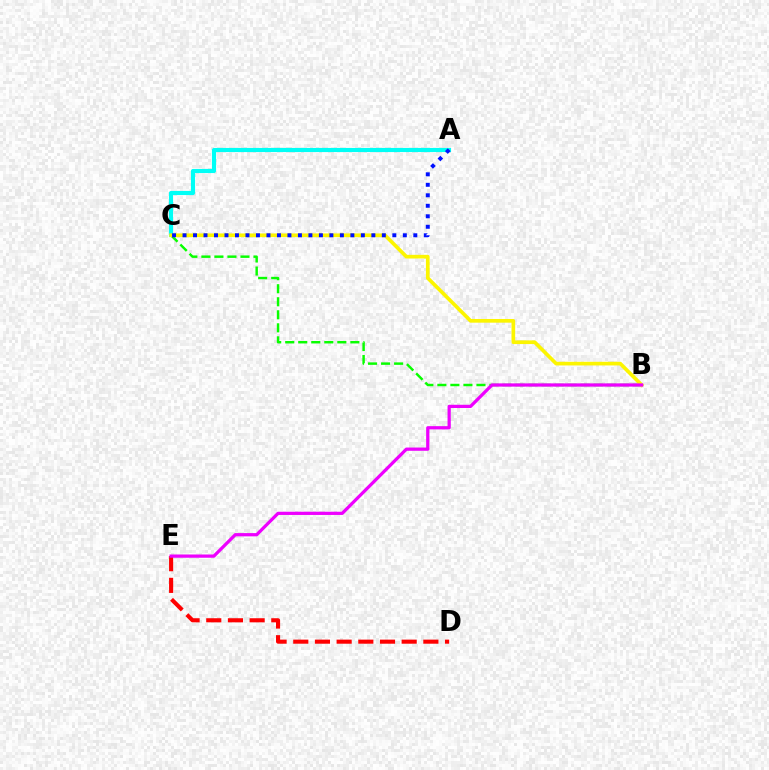{('D', 'E'): [{'color': '#ff0000', 'line_style': 'dashed', 'thickness': 2.95}], ('A', 'C'): [{'color': '#00fff6', 'line_style': 'solid', 'thickness': 2.98}, {'color': '#0010ff', 'line_style': 'dotted', 'thickness': 2.85}], ('B', 'C'): [{'color': '#08ff00', 'line_style': 'dashed', 'thickness': 1.77}, {'color': '#fcf500', 'line_style': 'solid', 'thickness': 2.65}], ('B', 'E'): [{'color': '#ee00ff', 'line_style': 'solid', 'thickness': 2.34}]}